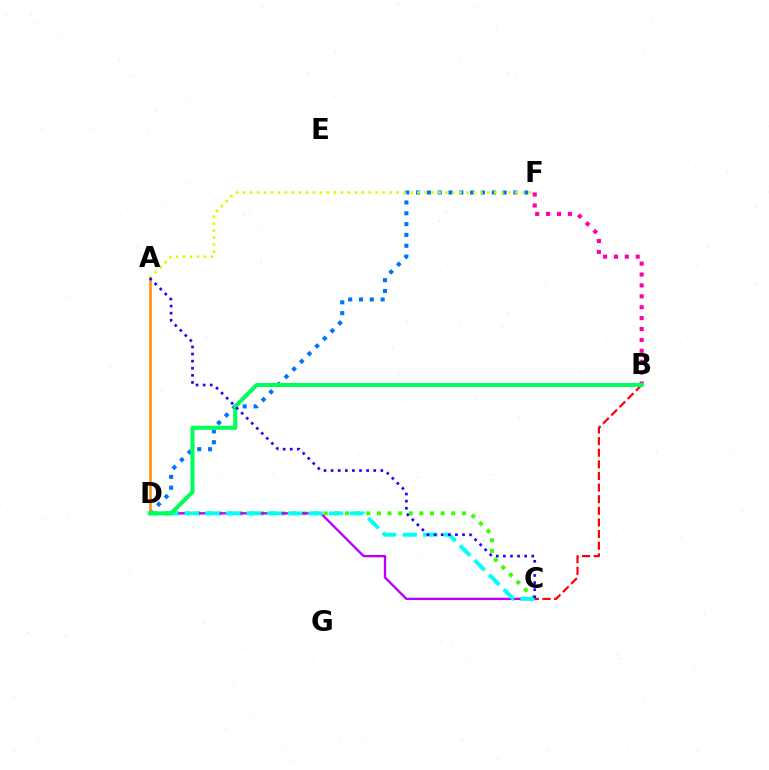{('D', 'F'): [{'color': '#0074ff', 'line_style': 'dotted', 'thickness': 2.94}], ('B', 'F'): [{'color': '#ff00ac', 'line_style': 'dotted', 'thickness': 2.96}], ('A', 'D'): [{'color': '#ff9400', 'line_style': 'solid', 'thickness': 1.9}], ('C', 'D'): [{'color': '#3dff00', 'line_style': 'dotted', 'thickness': 2.89}, {'color': '#b900ff', 'line_style': 'solid', 'thickness': 1.7}, {'color': '#00fff6', 'line_style': 'dashed', 'thickness': 2.8}], ('A', 'F'): [{'color': '#d1ff00', 'line_style': 'dotted', 'thickness': 1.9}], ('B', 'C'): [{'color': '#ff0000', 'line_style': 'dashed', 'thickness': 1.58}], ('B', 'D'): [{'color': '#00ff5c', 'line_style': 'solid', 'thickness': 2.93}], ('A', 'C'): [{'color': '#2500ff', 'line_style': 'dotted', 'thickness': 1.93}]}